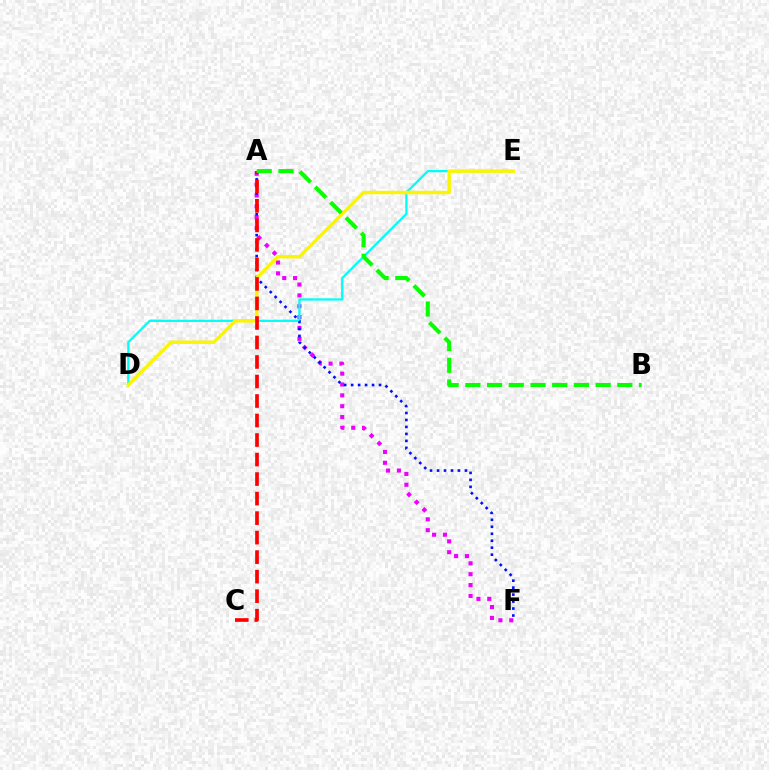{('A', 'F'): [{'color': '#ee00ff', 'line_style': 'dotted', 'thickness': 2.95}, {'color': '#0010ff', 'line_style': 'dotted', 'thickness': 1.89}], ('D', 'E'): [{'color': '#00fff6', 'line_style': 'solid', 'thickness': 1.63}, {'color': '#fcf500', 'line_style': 'solid', 'thickness': 2.48}], ('A', 'C'): [{'color': '#ff0000', 'line_style': 'dashed', 'thickness': 2.65}], ('A', 'B'): [{'color': '#08ff00', 'line_style': 'dashed', 'thickness': 2.95}]}